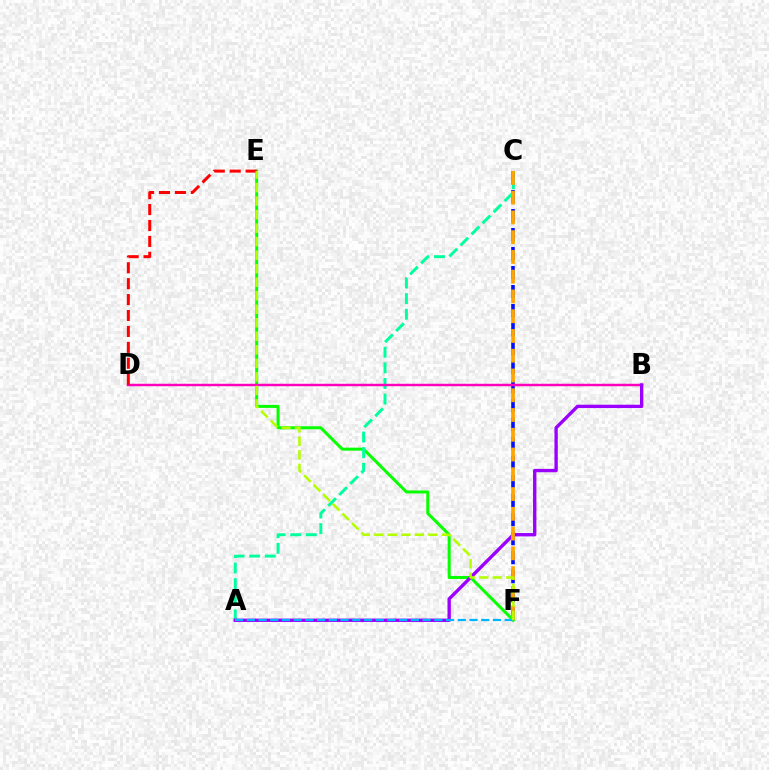{('C', 'F'): [{'color': '#0010ff', 'line_style': 'dashed', 'thickness': 2.58}, {'color': '#ffa500', 'line_style': 'dashed', 'thickness': 2.68}], ('E', 'F'): [{'color': '#08ff00', 'line_style': 'solid', 'thickness': 2.16}, {'color': '#b3ff00', 'line_style': 'dashed', 'thickness': 1.84}], ('A', 'C'): [{'color': '#00ff9d', 'line_style': 'dashed', 'thickness': 2.12}], ('B', 'D'): [{'color': '#ff00bd', 'line_style': 'solid', 'thickness': 1.77}], ('A', 'B'): [{'color': '#9b00ff', 'line_style': 'solid', 'thickness': 2.42}], ('D', 'E'): [{'color': '#ff0000', 'line_style': 'dashed', 'thickness': 2.16}], ('A', 'F'): [{'color': '#00b5ff', 'line_style': 'dashed', 'thickness': 1.59}]}